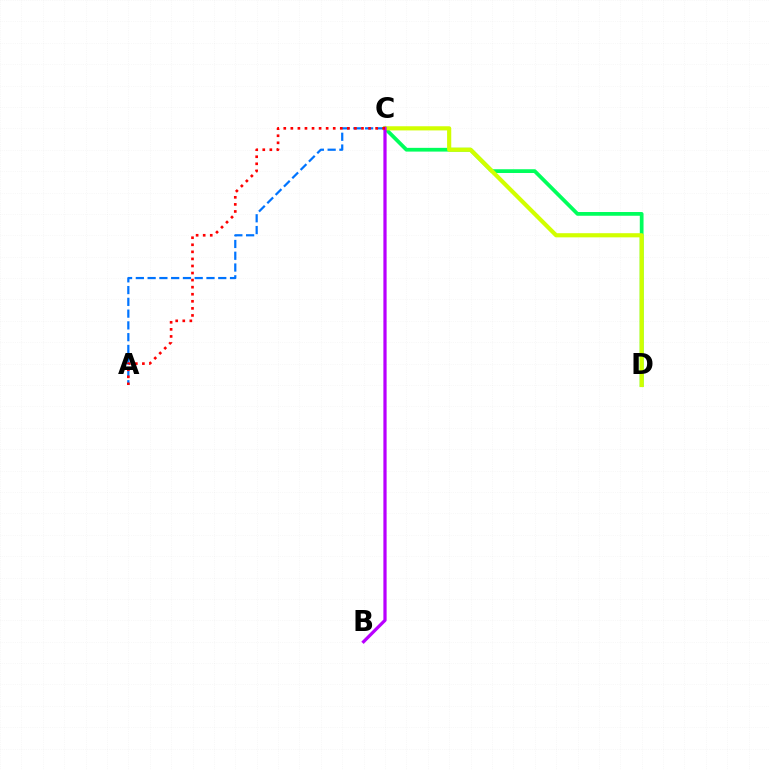{('C', 'D'): [{'color': '#00ff5c', 'line_style': 'solid', 'thickness': 2.7}, {'color': '#d1ff00', 'line_style': 'solid', 'thickness': 2.99}], ('A', 'C'): [{'color': '#0074ff', 'line_style': 'dashed', 'thickness': 1.6}, {'color': '#ff0000', 'line_style': 'dotted', 'thickness': 1.92}], ('B', 'C'): [{'color': '#b900ff', 'line_style': 'solid', 'thickness': 2.33}]}